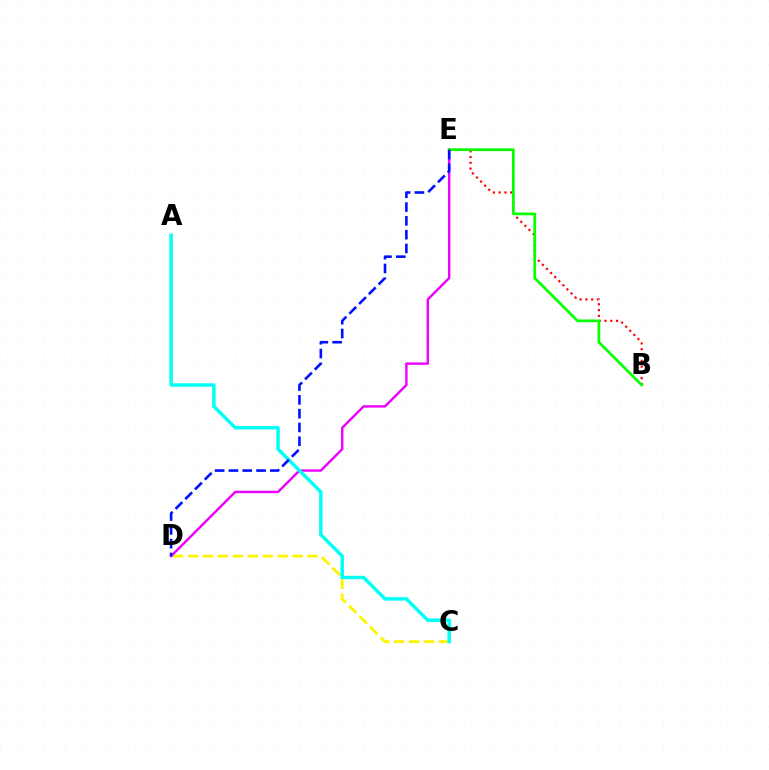{('C', 'D'): [{'color': '#fcf500', 'line_style': 'dashed', 'thickness': 2.03}], ('D', 'E'): [{'color': '#ee00ff', 'line_style': 'solid', 'thickness': 1.74}, {'color': '#0010ff', 'line_style': 'dashed', 'thickness': 1.87}], ('B', 'E'): [{'color': '#ff0000', 'line_style': 'dotted', 'thickness': 1.57}, {'color': '#08ff00', 'line_style': 'solid', 'thickness': 1.95}], ('A', 'C'): [{'color': '#00fff6', 'line_style': 'solid', 'thickness': 2.48}]}